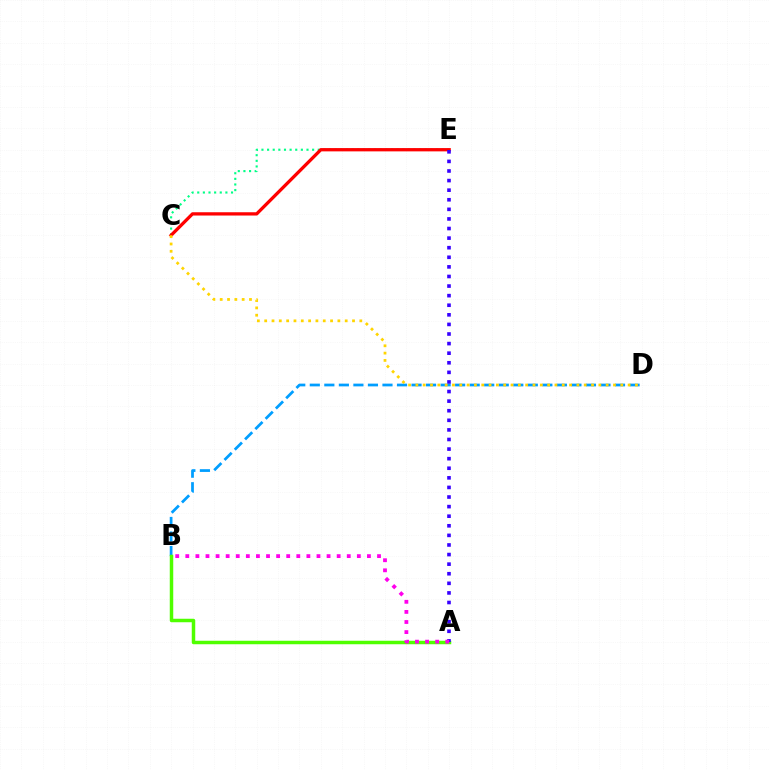{('C', 'E'): [{'color': '#00ff86', 'line_style': 'dotted', 'thickness': 1.53}, {'color': '#ff0000', 'line_style': 'solid', 'thickness': 2.37}], ('B', 'D'): [{'color': '#009eff', 'line_style': 'dashed', 'thickness': 1.97}], ('A', 'B'): [{'color': '#4fff00', 'line_style': 'solid', 'thickness': 2.51}, {'color': '#ff00ed', 'line_style': 'dotted', 'thickness': 2.74}], ('A', 'E'): [{'color': '#3700ff', 'line_style': 'dotted', 'thickness': 2.61}], ('C', 'D'): [{'color': '#ffd500', 'line_style': 'dotted', 'thickness': 1.99}]}